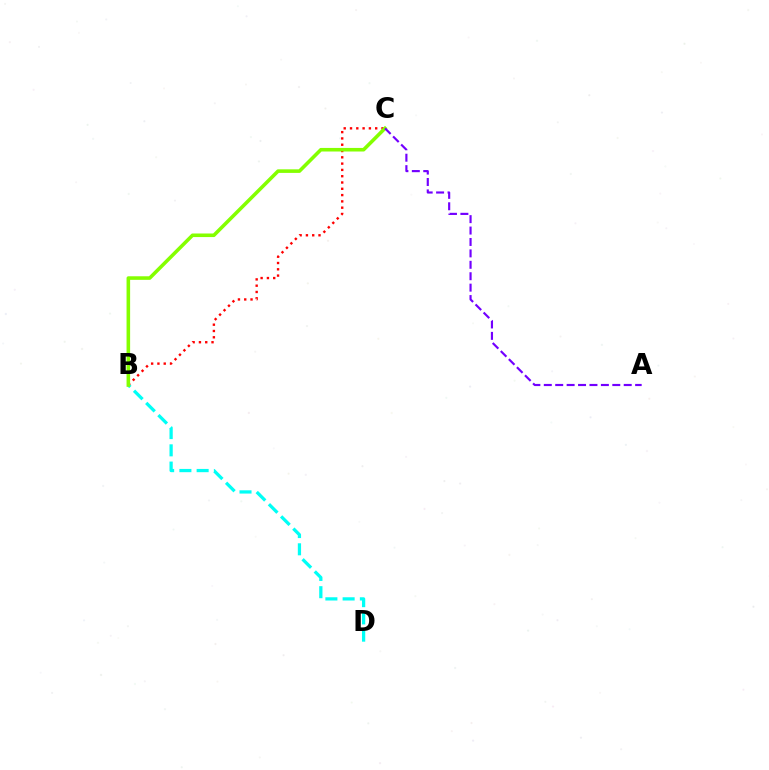{('B', 'C'): [{'color': '#ff0000', 'line_style': 'dotted', 'thickness': 1.71}, {'color': '#84ff00', 'line_style': 'solid', 'thickness': 2.57}], ('B', 'D'): [{'color': '#00fff6', 'line_style': 'dashed', 'thickness': 2.34}], ('A', 'C'): [{'color': '#7200ff', 'line_style': 'dashed', 'thickness': 1.55}]}